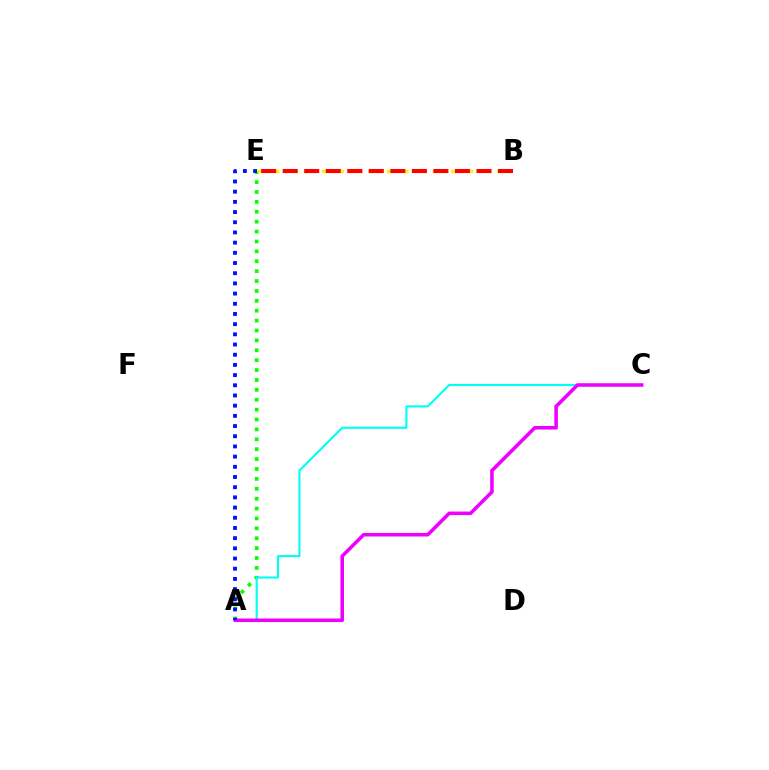{('A', 'E'): [{'color': '#08ff00', 'line_style': 'dotted', 'thickness': 2.69}, {'color': '#0010ff', 'line_style': 'dotted', 'thickness': 2.77}], ('B', 'E'): [{'color': '#fcf500', 'line_style': 'dotted', 'thickness': 2.51}, {'color': '#ff0000', 'line_style': 'dashed', 'thickness': 2.92}], ('A', 'C'): [{'color': '#00fff6', 'line_style': 'solid', 'thickness': 1.53}, {'color': '#ee00ff', 'line_style': 'solid', 'thickness': 2.55}]}